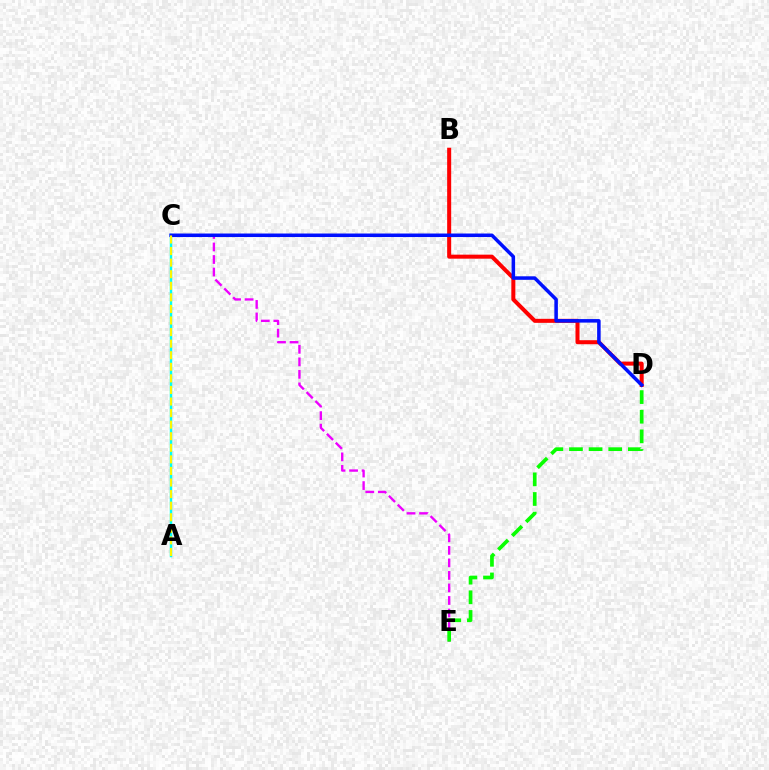{('B', 'D'): [{'color': '#ff0000', 'line_style': 'solid', 'thickness': 2.9}], ('C', 'E'): [{'color': '#ee00ff', 'line_style': 'dashed', 'thickness': 1.7}], ('A', 'C'): [{'color': '#00fff6', 'line_style': 'solid', 'thickness': 1.77}, {'color': '#fcf500', 'line_style': 'dashed', 'thickness': 1.57}], ('D', 'E'): [{'color': '#08ff00', 'line_style': 'dashed', 'thickness': 2.67}], ('C', 'D'): [{'color': '#0010ff', 'line_style': 'solid', 'thickness': 2.54}]}